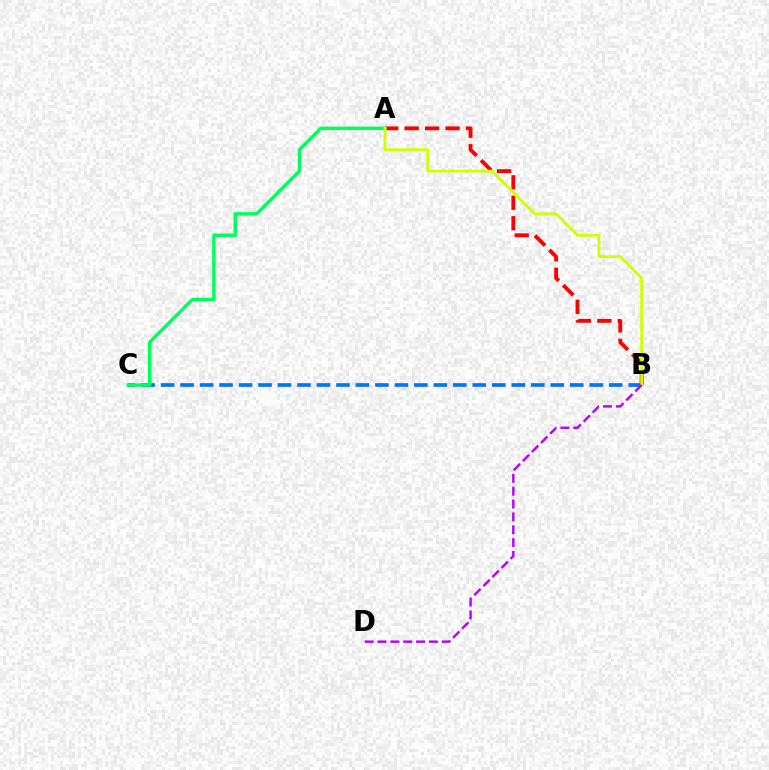{('B', 'C'): [{'color': '#0074ff', 'line_style': 'dashed', 'thickness': 2.65}], ('A', 'B'): [{'color': '#ff0000', 'line_style': 'dashed', 'thickness': 2.78}, {'color': '#d1ff00', 'line_style': 'solid', 'thickness': 2.02}], ('A', 'C'): [{'color': '#00ff5c', 'line_style': 'solid', 'thickness': 2.47}], ('B', 'D'): [{'color': '#b900ff', 'line_style': 'dashed', 'thickness': 1.75}]}